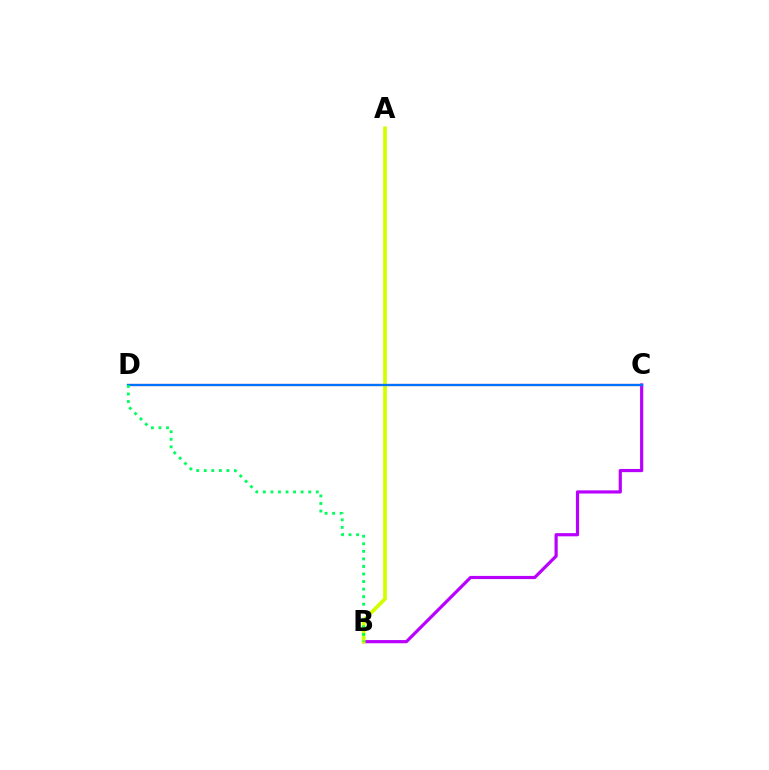{('C', 'D'): [{'color': '#ff0000', 'line_style': 'solid', 'thickness': 1.54}, {'color': '#0074ff', 'line_style': 'solid', 'thickness': 1.64}], ('B', 'C'): [{'color': '#b900ff', 'line_style': 'solid', 'thickness': 2.29}], ('A', 'B'): [{'color': '#d1ff00', 'line_style': 'solid', 'thickness': 2.69}], ('B', 'D'): [{'color': '#00ff5c', 'line_style': 'dotted', 'thickness': 2.05}]}